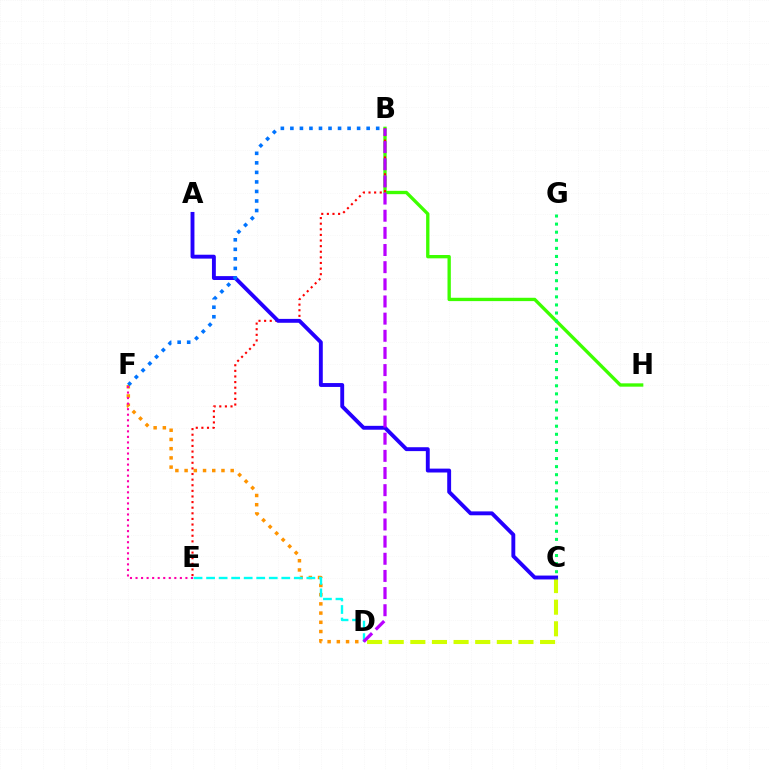{('D', 'F'): [{'color': '#ff9400', 'line_style': 'dotted', 'thickness': 2.5}], ('B', 'H'): [{'color': '#3dff00', 'line_style': 'solid', 'thickness': 2.4}], ('B', 'E'): [{'color': '#ff0000', 'line_style': 'dotted', 'thickness': 1.52}], ('C', 'D'): [{'color': '#d1ff00', 'line_style': 'dashed', 'thickness': 2.94}], ('A', 'C'): [{'color': '#2500ff', 'line_style': 'solid', 'thickness': 2.8}], ('C', 'G'): [{'color': '#00ff5c', 'line_style': 'dotted', 'thickness': 2.2}], ('E', 'F'): [{'color': '#ff00ac', 'line_style': 'dotted', 'thickness': 1.51}], ('D', 'E'): [{'color': '#00fff6', 'line_style': 'dashed', 'thickness': 1.7}], ('B', 'D'): [{'color': '#b900ff', 'line_style': 'dashed', 'thickness': 2.33}], ('B', 'F'): [{'color': '#0074ff', 'line_style': 'dotted', 'thickness': 2.59}]}